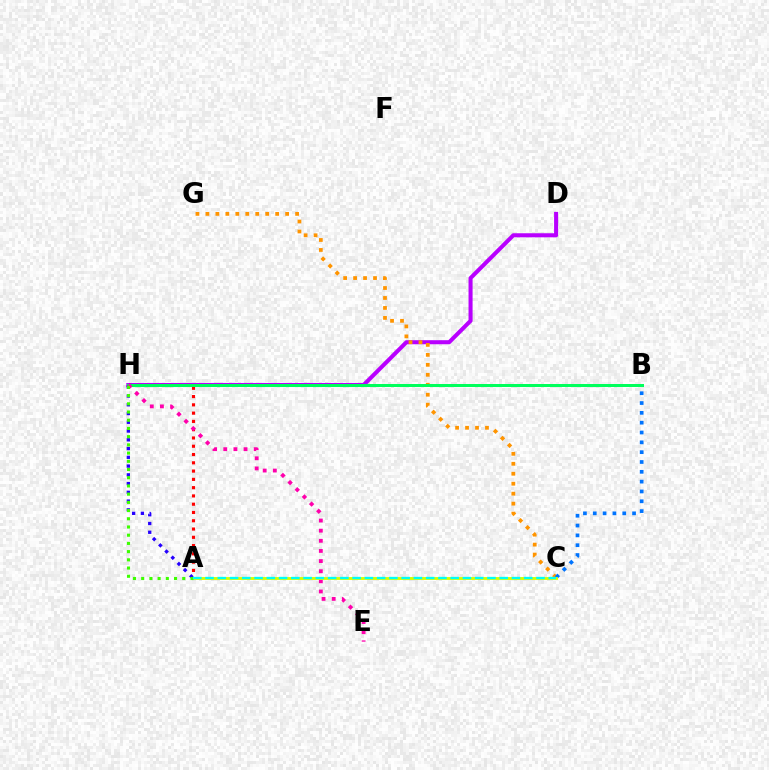{('D', 'H'): [{'color': '#b900ff', 'line_style': 'solid', 'thickness': 2.92}], ('C', 'G'): [{'color': '#ff9400', 'line_style': 'dotted', 'thickness': 2.71}], ('A', 'H'): [{'color': '#ff0000', 'line_style': 'dotted', 'thickness': 2.25}, {'color': '#2500ff', 'line_style': 'dotted', 'thickness': 2.38}, {'color': '#3dff00', 'line_style': 'dotted', 'thickness': 2.23}], ('B', 'C'): [{'color': '#0074ff', 'line_style': 'dotted', 'thickness': 2.67}], ('B', 'H'): [{'color': '#00ff5c', 'line_style': 'solid', 'thickness': 2.15}], ('E', 'H'): [{'color': '#ff00ac', 'line_style': 'dotted', 'thickness': 2.75}], ('A', 'C'): [{'color': '#d1ff00', 'line_style': 'solid', 'thickness': 2.05}, {'color': '#00fff6', 'line_style': 'dashed', 'thickness': 1.67}]}